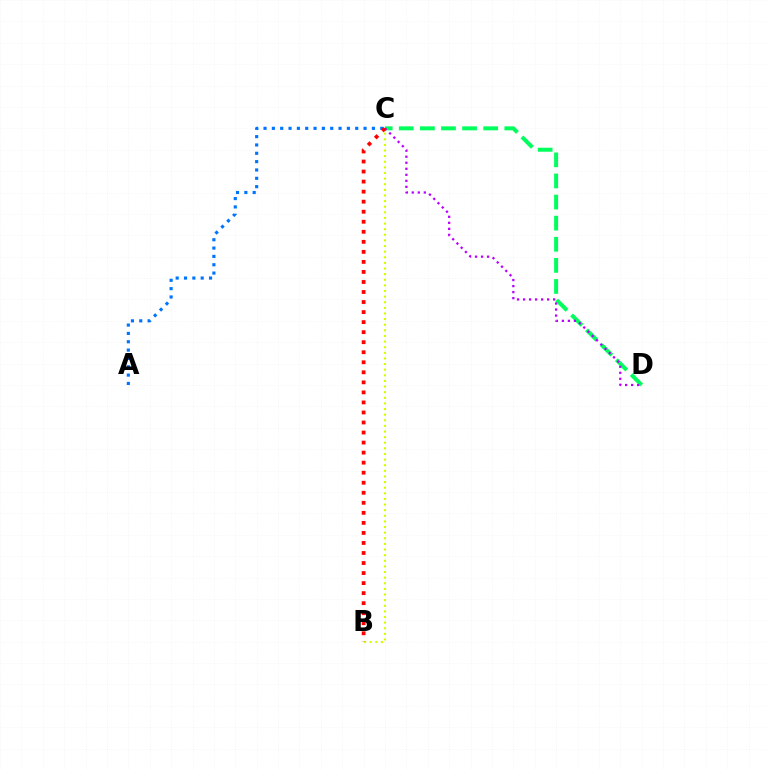{('C', 'D'): [{'color': '#00ff5c', 'line_style': 'dashed', 'thickness': 2.87}, {'color': '#b900ff', 'line_style': 'dotted', 'thickness': 1.64}], ('A', 'C'): [{'color': '#0074ff', 'line_style': 'dotted', 'thickness': 2.26}], ('B', 'C'): [{'color': '#d1ff00', 'line_style': 'dotted', 'thickness': 1.53}, {'color': '#ff0000', 'line_style': 'dotted', 'thickness': 2.73}]}